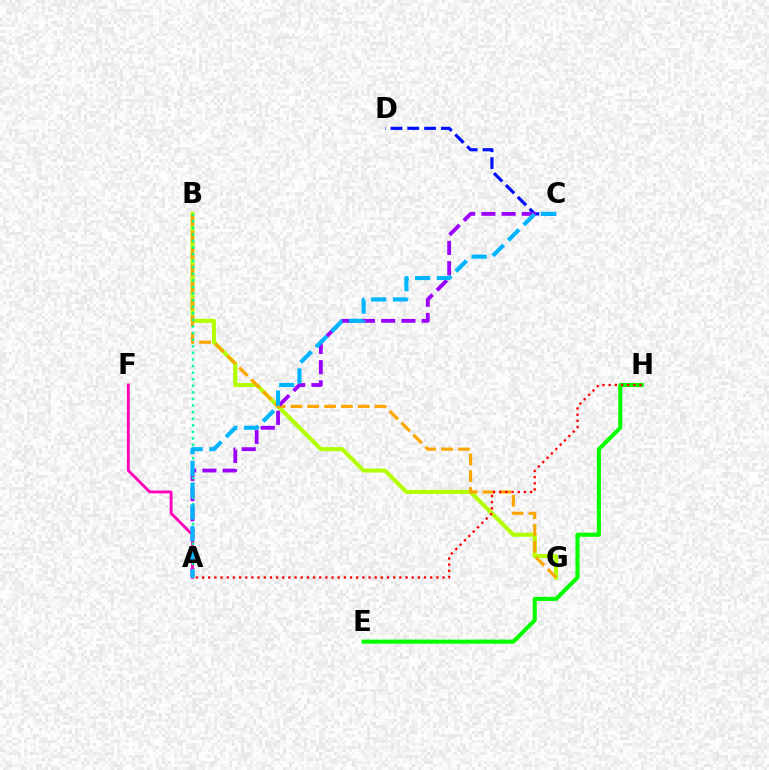{('B', 'G'): [{'color': '#b3ff00', 'line_style': 'solid', 'thickness': 2.92}, {'color': '#ffa500', 'line_style': 'dashed', 'thickness': 2.29}], ('C', 'D'): [{'color': '#0010ff', 'line_style': 'dashed', 'thickness': 2.28}], ('A', 'C'): [{'color': '#9b00ff', 'line_style': 'dashed', 'thickness': 2.75}, {'color': '#00b5ff', 'line_style': 'dashed', 'thickness': 2.96}], ('E', 'H'): [{'color': '#08ff00', 'line_style': 'solid', 'thickness': 2.95}], ('A', 'F'): [{'color': '#ff00bd', 'line_style': 'solid', 'thickness': 2.06}], ('A', 'H'): [{'color': '#ff0000', 'line_style': 'dotted', 'thickness': 1.68}], ('A', 'B'): [{'color': '#00ff9d', 'line_style': 'dotted', 'thickness': 1.79}]}